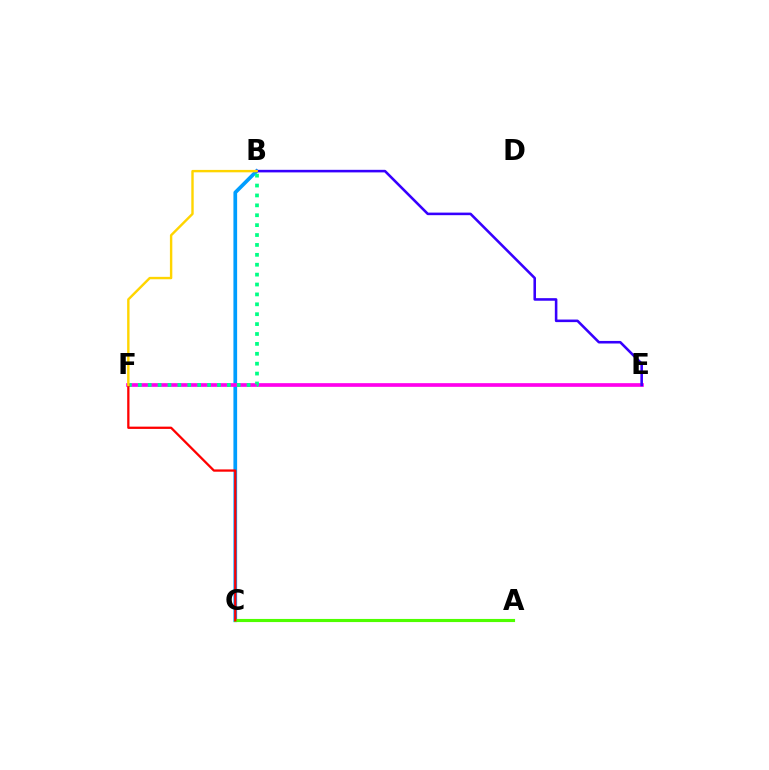{('B', 'C'): [{'color': '#009eff', 'line_style': 'solid', 'thickness': 2.66}], ('E', 'F'): [{'color': '#ff00ed', 'line_style': 'solid', 'thickness': 2.65}], ('B', 'E'): [{'color': '#3700ff', 'line_style': 'solid', 'thickness': 1.85}], ('A', 'C'): [{'color': '#4fff00', 'line_style': 'solid', 'thickness': 2.25}], ('B', 'F'): [{'color': '#00ff86', 'line_style': 'dotted', 'thickness': 2.69}, {'color': '#ffd500', 'line_style': 'solid', 'thickness': 1.74}], ('C', 'F'): [{'color': '#ff0000', 'line_style': 'solid', 'thickness': 1.64}]}